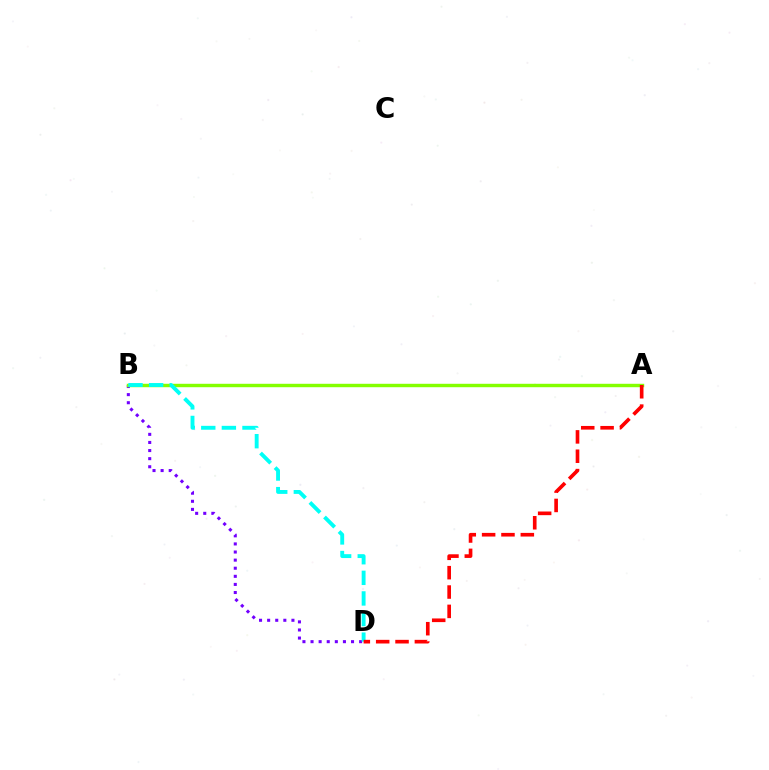{('B', 'D'): [{'color': '#7200ff', 'line_style': 'dotted', 'thickness': 2.2}, {'color': '#00fff6', 'line_style': 'dashed', 'thickness': 2.8}], ('A', 'B'): [{'color': '#84ff00', 'line_style': 'solid', 'thickness': 2.47}], ('A', 'D'): [{'color': '#ff0000', 'line_style': 'dashed', 'thickness': 2.63}]}